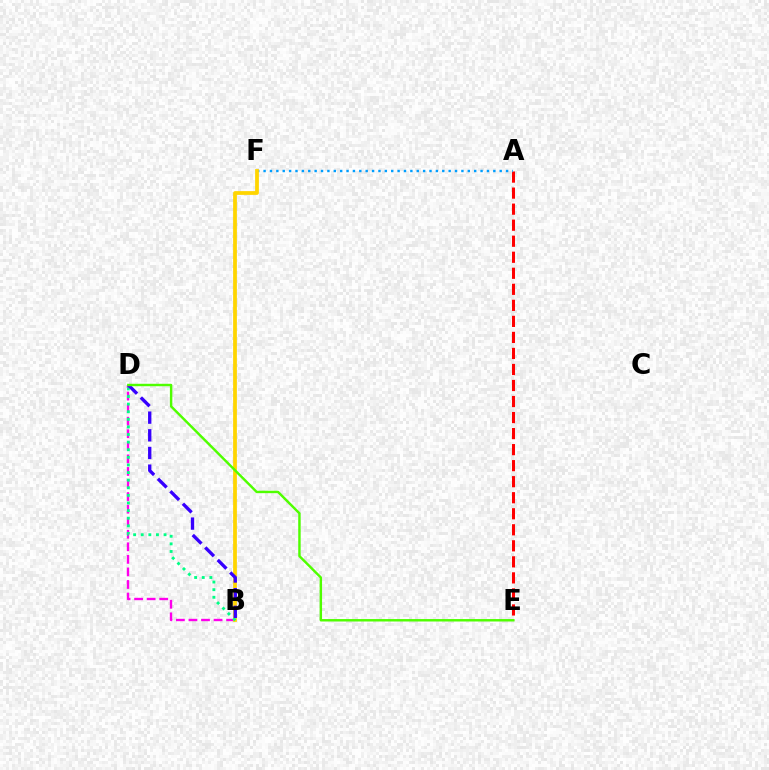{('B', 'D'): [{'color': '#ff00ed', 'line_style': 'dashed', 'thickness': 1.71}, {'color': '#00ff86', 'line_style': 'dotted', 'thickness': 2.07}, {'color': '#3700ff', 'line_style': 'dashed', 'thickness': 2.4}], ('A', 'E'): [{'color': '#ff0000', 'line_style': 'dashed', 'thickness': 2.18}], ('A', 'F'): [{'color': '#009eff', 'line_style': 'dotted', 'thickness': 1.73}], ('B', 'F'): [{'color': '#ffd500', 'line_style': 'solid', 'thickness': 2.7}], ('D', 'E'): [{'color': '#4fff00', 'line_style': 'solid', 'thickness': 1.75}]}